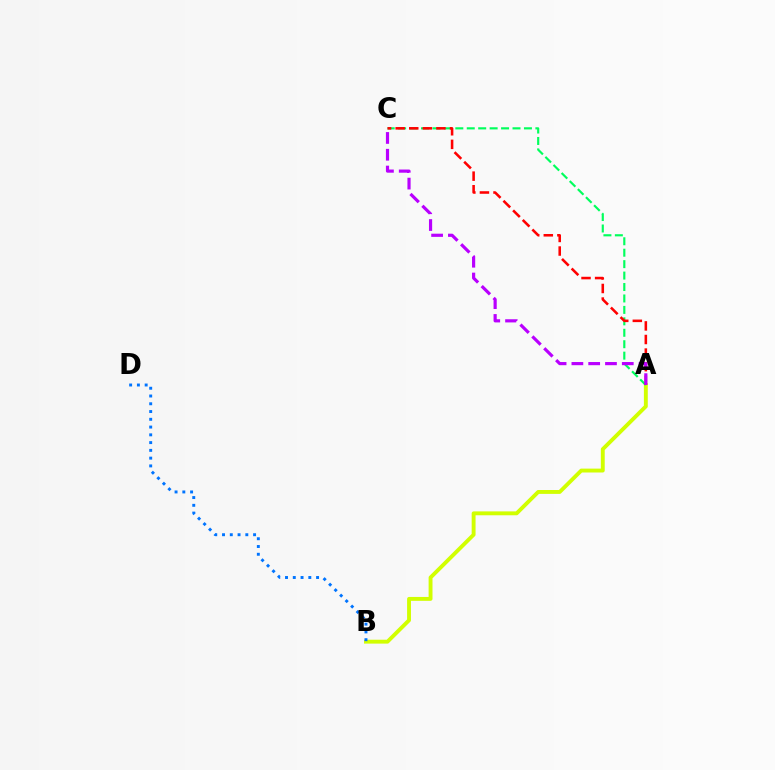{('A', 'B'): [{'color': '#d1ff00', 'line_style': 'solid', 'thickness': 2.8}], ('A', 'C'): [{'color': '#00ff5c', 'line_style': 'dashed', 'thickness': 1.55}, {'color': '#ff0000', 'line_style': 'dashed', 'thickness': 1.85}, {'color': '#b900ff', 'line_style': 'dashed', 'thickness': 2.28}], ('B', 'D'): [{'color': '#0074ff', 'line_style': 'dotted', 'thickness': 2.11}]}